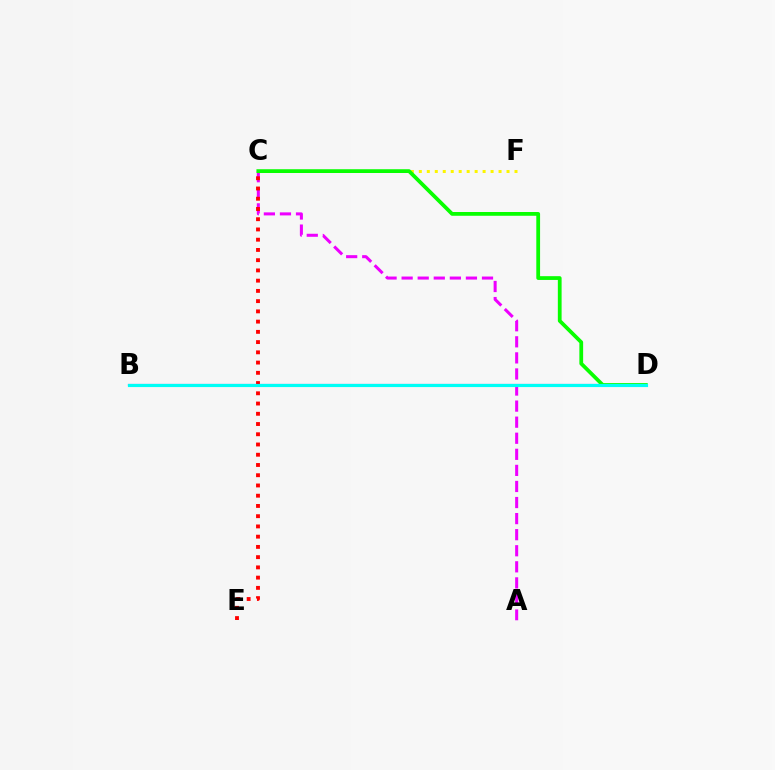{('A', 'C'): [{'color': '#ee00ff', 'line_style': 'dashed', 'thickness': 2.18}], ('C', 'E'): [{'color': '#ff0000', 'line_style': 'dotted', 'thickness': 2.78}], ('B', 'D'): [{'color': '#0010ff', 'line_style': 'solid', 'thickness': 1.52}, {'color': '#00fff6', 'line_style': 'solid', 'thickness': 2.26}], ('C', 'F'): [{'color': '#fcf500', 'line_style': 'dotted', 'thickness': 2.17}], ('C', 'D'): [{'color': '#08ff00', 'line_style': 'solid', 'thickness': 2.71}]}